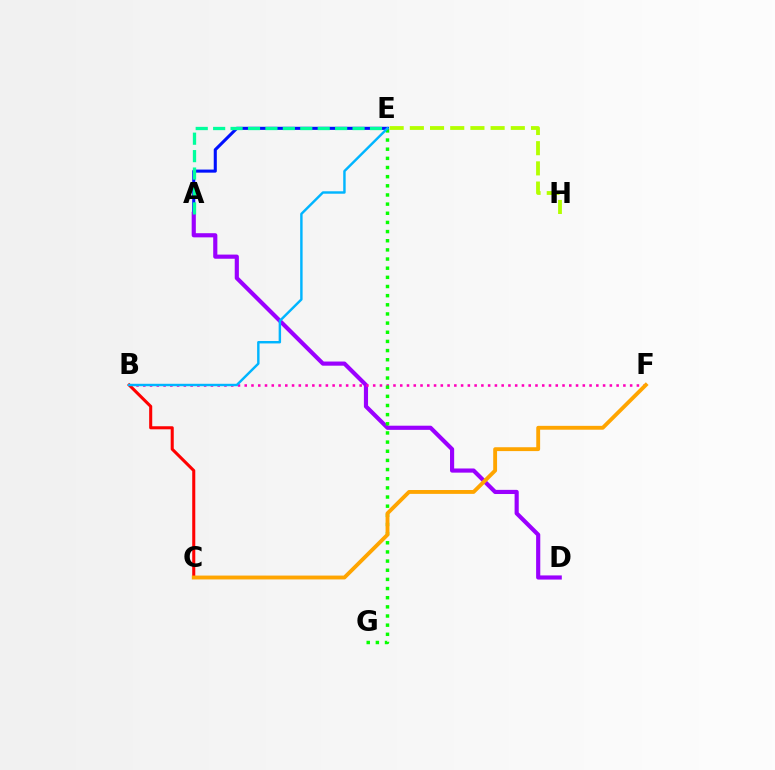{('A', 'E'): [{'color': '#0010ff', 'line_style': 'solid', 'thickness': 2.22}, {'color': '#00ff9d', 'line_style': 'dashed', 'thickness': 2.37}], ('A', 'D'): [{'color': '#9b00ff', 'line_style': 'solid', 'thickness': 2.99}], ('B', 'F'): [{'color': '#ff00bd', 'line_style': 'dotted', 'thickness': 1.84}], ('B', 'C'): [{'color': '#ff0000', 'line_style': 'solid', 'thickness': 2.2}], ('E', 'H'): [{'color': '#b3ff00', 'line_style': 'dashed', 'thickness': 2.74}], ('E', 'G'): [{'color': '#08ff00', 'line_style': 'dotted', 'thickness': 2.49}], ('C', 'F'): [{'color': '#ffa500', 'line_style': 'solid', 'thickness': 2.78}], ('B', 'E'): [{'color': '#00b5ff', 'line_style': 'solid', 'thickness': 1.75}]}